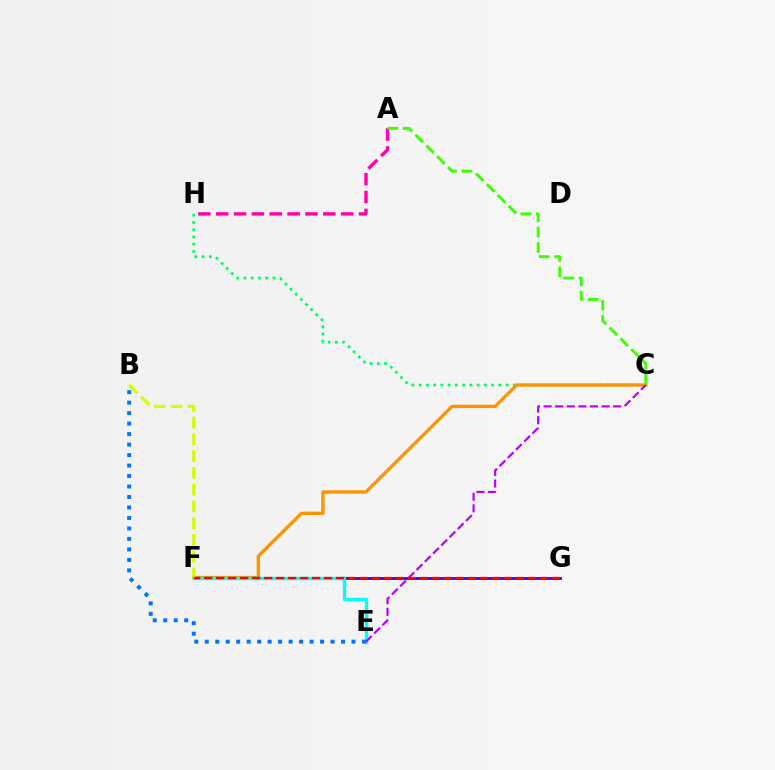{('F', 'G'): [{'color': '#2500ff', 'line_style': 'solid', 'thickness': 1.98}, {'color': '#ff0000', 'line_style': 'dashed', 'thickness': 1.63}], ('C', 'H'): [{'color': '#00ff5c', 'line_style': 'dotted', 'thickness': 1.97}], ('C', 'F'): [{'color': '#ff9400', 'line_style': 'solid', 'thickness': 2.41}], ('B', 'F'): [{'color': '#d1ff00', 'line_style': 'dashed', 'thickness': 2.28}], ('A', 'H'): [{'color': '#ff00ac', 'line_style': 'dashed', 'thickness': 2.42}], ('E', 'F'): [{'color': '#00fff6', 'line_style': 'solid', 'thickness': 2.43}], ('C', 'E'): [{'color': '#b900ff', 'line_style': 'dashed', 'thickness': 1.58}], ('B', 'E'): [{'color': '#0074ff', 'line_style': 'dotted', 'thickness': 2.85}], ('A', 'C'): [{'color': '#3dff00', 'line_style': 'dashed', 'thickness': 2.08}]}